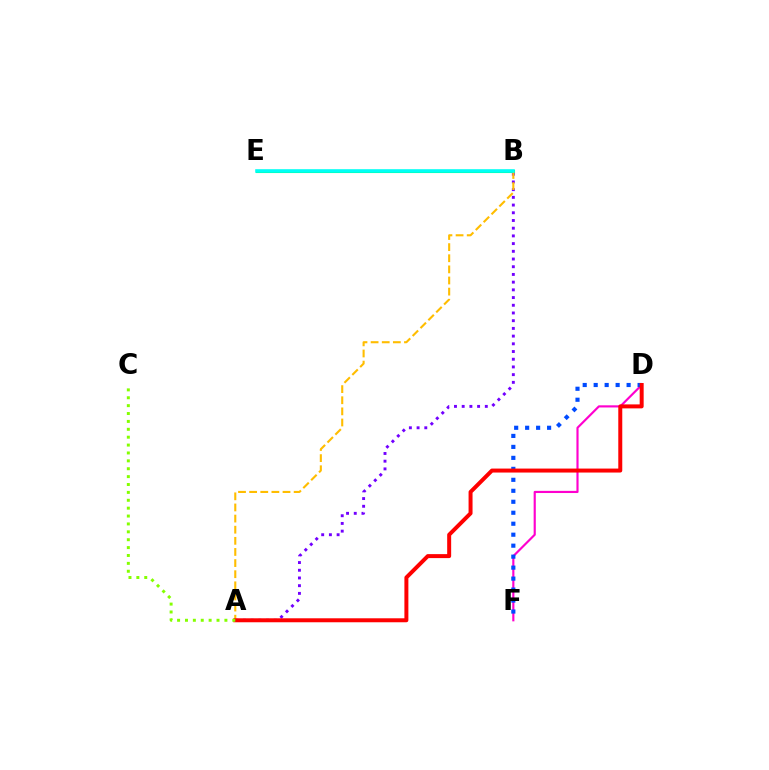{('B', 'E'): [{'color': '#00ff39', 'line_style': 'solid', 'thickness': 2.22}, {'color': '#00fff6', 'line_style': 'solid', 'thickness': 2.58}], ('D', 'F'): [{'color': '#ff00cf', 'line_style': 'solid', 'thickness': 1.55}, {'color': '#004bff', 'line_style': 'dotted', 'thickness': 2.98}], ('A', 'B'): [{'color': '#7200ff', 'line_style': 'dotted', 'thickness': 2.09}, {'color': '#ffbd00', 'line_style': 'dashed', 'thickness': 1.51}], ('A', 'D'): [{'color': '#ff0000', 'line_style': 'solid', 'thickness': 2.86}], ('A', 'C'): [{'color': '#84ff00', 'line_style': 'dotted', 'thickness': 2.14}]}